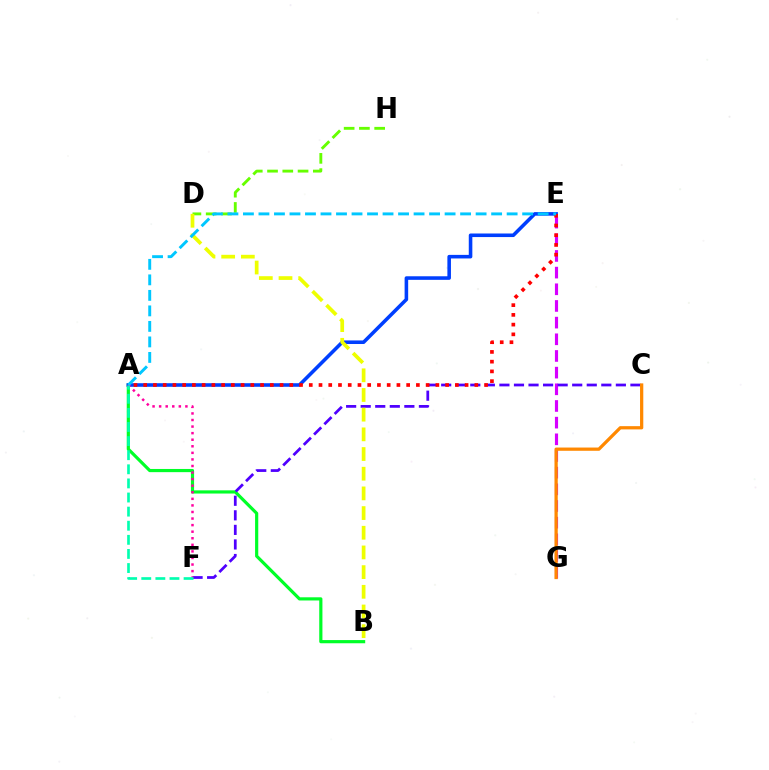{('D', 'H'): [{'color': '#66ff00', 'line_style': 'dashed', 'thickness': 2.07}], ('E', 'G'): [{'color': '#d600ff', 'line_style': 'dashed', 'thickness': 2.26}], ('A', 'B'): [{'color': '#00ff27', 'line_style': 'solid', 'thickness': 2.29}], ('C', 'F'): [{'color': '#4f00ff', 'line_style': 'dashed', 'thickness': 1.98}], ('A', 'E'): [{'color': '#003fff', 'line_style': 'solid', 'thickness': 2.57}, {'color': '#ff0000', 'line_style': 'dotted', 'thickness': 2.65}, {'color': '#00c7ff', 'line_style': 'dashed', 'thickness': 2.11}], ('A', 'F'): [{'color': '#ff00a0', 'line_style': 'dotted', 'thickness': 1.78}, {'color': '#00ffaf', 'line_style': 'dashed', 'thickness': 1.92}], ('B', 'D'): [{'color': '#eeff00', 'line_style': 'dashed', 'thickness': 2.67}], ('C', 'G'): [{'color': '#ff8800', 'line_style': 'solid', 'thickness': 2.34}]}